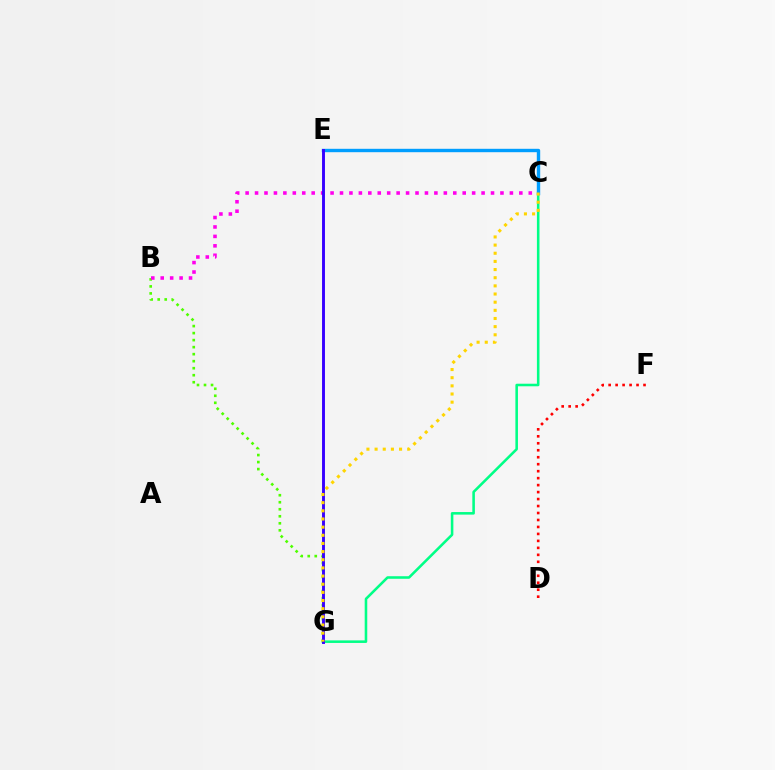{('B', 'G'): [{'color': '#4fff00', 'line_style': 'dotted', 'thickness': 1.91}], ('B', 'C'): [{'color': '#ff00ed', 'line_style': 'dotted', 'thickness': 2.56}], ('C', 'G'): [{'color': '#00ff86', 'line_style': 'solid', 'thickness': 1.84}, {'color': '#ffd500', 'line_style': 'dotted', 'thickness': 2.22}], ('D', 'F'): [{'color': '#ff0000', 'line_style': 'dotted', 'thickness': 1.89}], ('C', 'E'): [{'color': '#009eff', 'line_style': 'solid', 'thickness': 2.44}], ('E', 'G'): [{'color': '#3700ff', 'line_style': 'solid', 'thickness': 2.1}]}